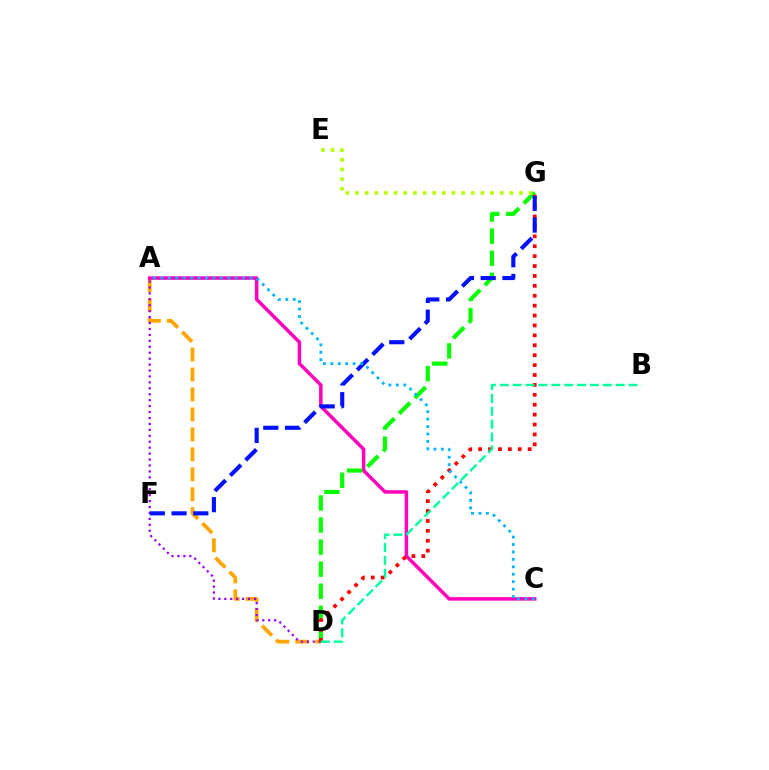{('A', 'D'): [{'color': '#ffa500', 'line_style': 'dashed', 'thickness': 2.71}, {'color': '#9b00ff', 'line_style': 'dotted', 'thickness': 1.61}], ('A', 'C'): [{'color': '#ff00bd', 'line_style': 'solid', 'thickness': 2.52}, {'color': '#00b5ff', 'line_style': 'dotted', 'thickness': 2.02}], ('D', 'G'): [{'color': '#08ff00', 'line_style': 'dashed', 'thickness': 3.0}, {'color': '#ff0000', 'line_style': 'dotted', 'thickness': 2.69}], ('B', 'D'): [{'color': '#00ff9d', 'line_style': 'dashed', 'thickness': 1.75}], ('F', 'G'): [{'color': '#0010ff', 'line_style': 'dashed', 'thickness': 2.95}], ('E', 'G'): [{'color': '#b3ff00', 'line_style': 'dotted', 'thickness': 2.62}]}